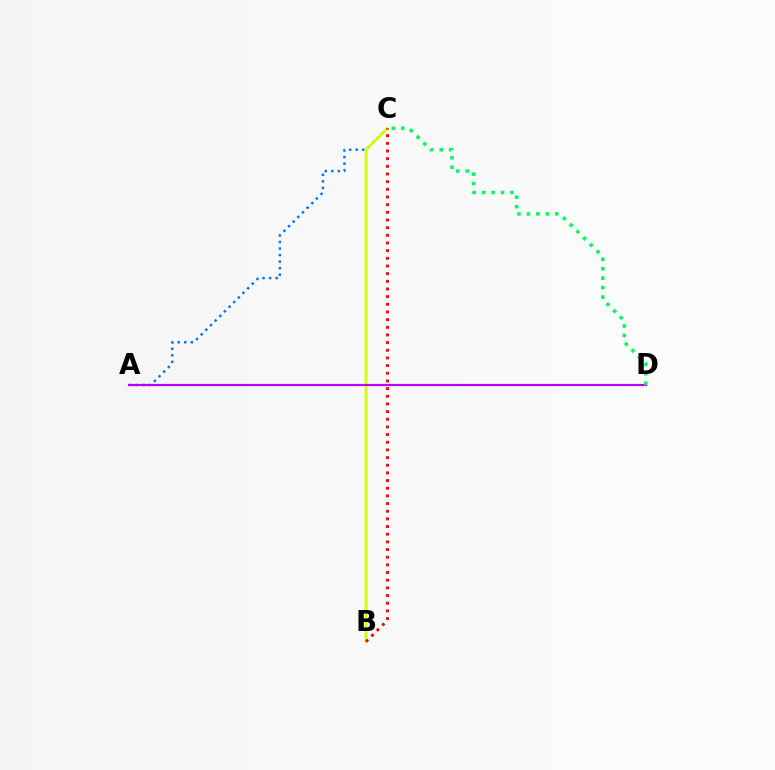{('A', 'C'): [{'color': '#0074ff', 'line_style': 'dotted', 'thickness': 1.78}], ('B', 'C'): [{'color': '#d1ff00', 'line_style': 'solid', 'thickness': 1.94}, {'color': '#ff0000', 'line_style': 'dotted', 'thickness': 2.08}], ('A', 'D'): [{'color': '#b900ff', 'line_style': 'solid', 'thickness': 1.57}], ('C', 'D'): [{'color': '#00ff5c', 'line_style': 'dotted', 'thickness': 2.57}]}